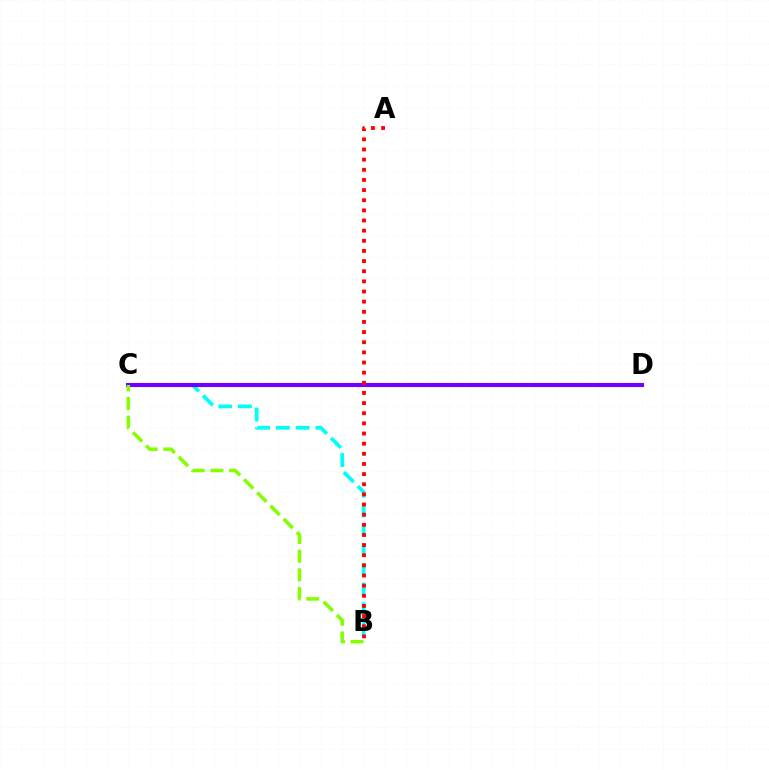{('B', 'C'): [{'color': '#00fff6', 'line_style': 'dashed', 'thickness': 2.69}, {'color': '#84ff00', 'line_style': 'dashed', 'thickness': 2.53}], ('C', 'D'): [{'color': '#7200ff', 'line_style': 'solid', 'thickness': 2.97}], ('A', 'B'): [{'color': '#ff0000', 'line_style': 'dotted', 'thickness': 2.76}]}